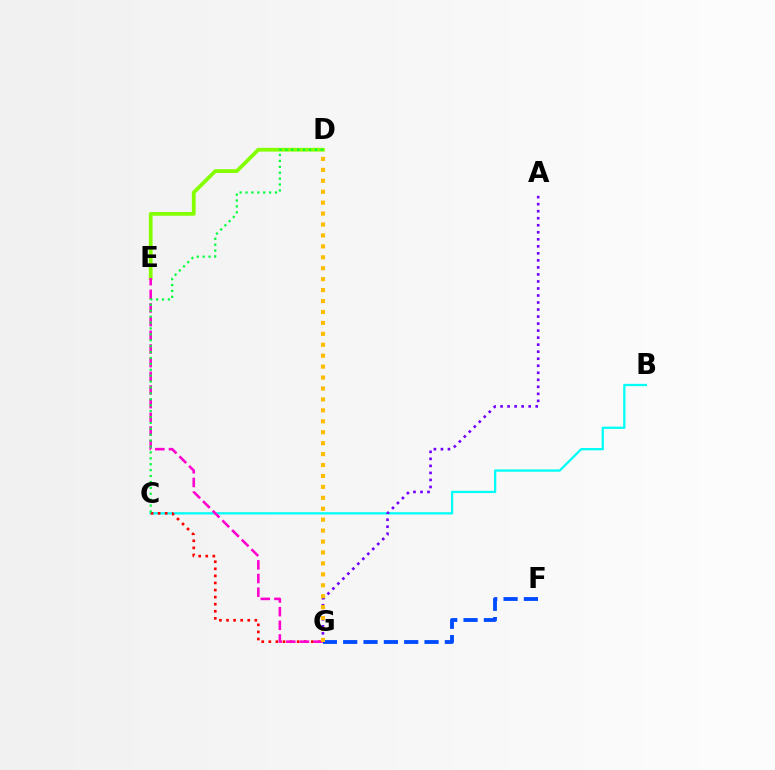{('B', 'C'): [{'color': '#00fff6', 'line_style': 'solid', 'thickness': 1.65}], ('D', 'E'): [{'color': '#84ff00', 'line_style': 'solid', 'thickness': 2.7}], ('C', 'G'): [{'color': '#ff0000', 'line_style': 'dotted', 'thickness': 1.92}], ('A', 'G'): [{'color': '#7200ff', 'line_style': 'dotted', 'thickness': 1.91}], ('E', 'G'): [{'color': '#ff00cf', 'line_style': 'dashed', 'thickness': 1.86}], ('F', 'G'): [{'color': '#004bff', 'line_style': 'dashed', 'thickness': 2.76}], ('D', 'G'): [{'color': '#ffbd00', 'line_style': 'dotted', 'thickness': 2.97}], ('C', 'D'): [{'color': '#00ff39', 'line_style': 'dotted', 'thickness': 1.6}]}